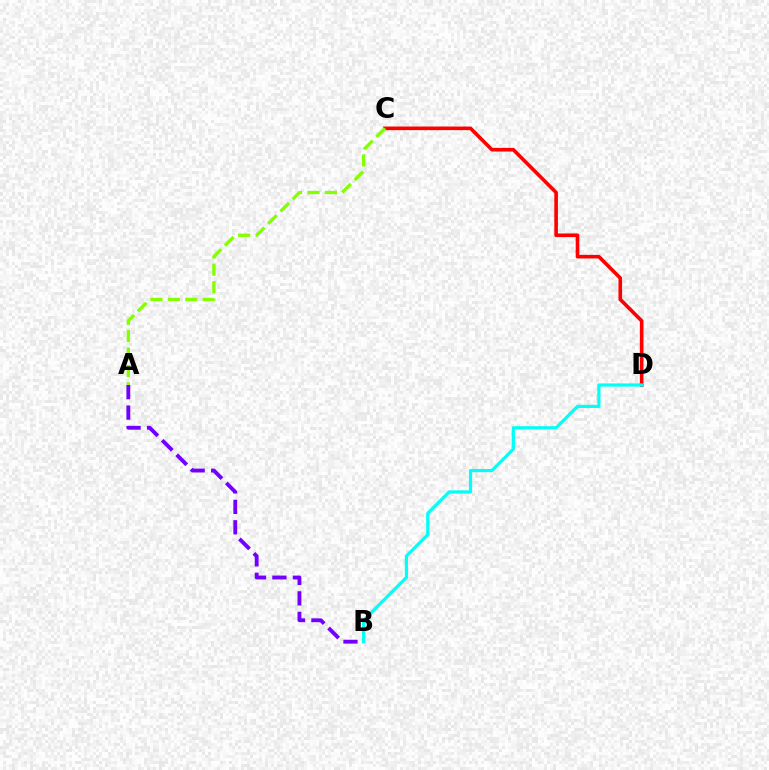{('C', 'D'): [{'color': '#ff0000', 'line_style': 'solid', 'thickness': 2.61}], ('A', 'C'): [{'color': '#84ff00', 'line_style': 'dashed', 'thickness': 2.37}], ('A', 'B'): [{'color': '#7200ff', 'line_style': 'dashed', 'thickness': 2.78}], ('B', 'D'): [{'color': '#00fff6', 'line_style': 'solid', 'thickness': 2.3}]}